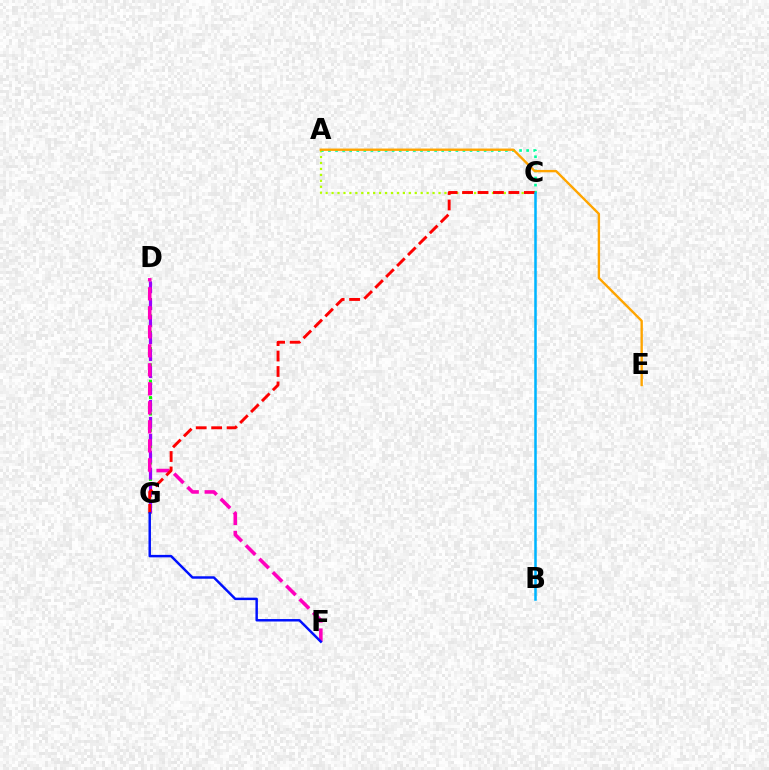{('D', 'G'): [{'color': '#08ff00', 'line_style': 'dotted', 'thickness': 2.22}, {'color': '#9b00ff', 'line_style': 'dashed', 'thickness': 2.3}], ('D', 'F'): [{'color': '#ff00bd', 'line_style': 'dashed', 'thickness': 2.58}], ('A', 'C'): [{'color': '#b3ff00', 'line_style': 'dotted', 'thickness': 1.61}, {'color': '#00ff9d', 'line_style': 'dotted', 'thickness': 1.92}], ('A', 'E'): [{'color': '#ffa500', 'line_style': 'solid', 'thickness': 1.71}], ('C', 'G'): [{'color': '#ff0000', 'line_style': 'dashed', 'thickness': 2.1}], ('B', 'C'): [{'color': '#00b5ff', 'line_style': 'solid', 'thickness': 1.83}], ('F', 'G'): [{'color': '#0010ff', 'line_style': 'solid', 'thickness': 1.77}]}